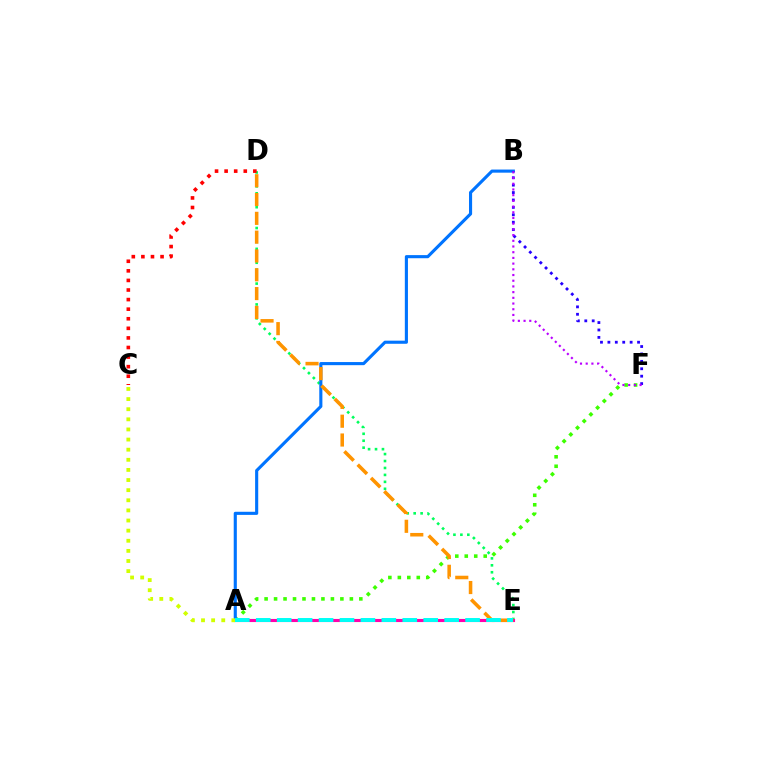{('D', 'E'): [{'color': '#00ff5c', 'line_style': 'dotted', 'thickness': 1.89}, {'color': '#ff9400', 'line_style': 'dashed', 'thickness': 2.56}], ('A', 'E'): [{'color': '#ff00ac', 'line_style': 'solid', 'thickness': 2.23}, {'color': '#00fff6', 'line_style': 'dashed', 'thickness': 2.84}], ('A', 'F'): [{'color': '#3dff00', 'line_style': 'dotted', 'thickness': 2.57}], ('A', 'B'): [{'color': '#0074ff', 'line_style': 'solid', 'thickness': 2.24}], ('A', 'C'): [{'color': '#d1ff00', 'line_style': 'dotted', 'thickness': 2.75}], ('C', 'D'): [{'color': '#ff0000', 'line_style': 'dotted', 'thickness': 2.6}], ('B', 'F'): [{'color': '#2500ff', 'line_style': 'dotted', 'thickness': 2.01}, {'color': '#b900ff', 'line_style': 'dotted', 'thickness': 1.55}]}